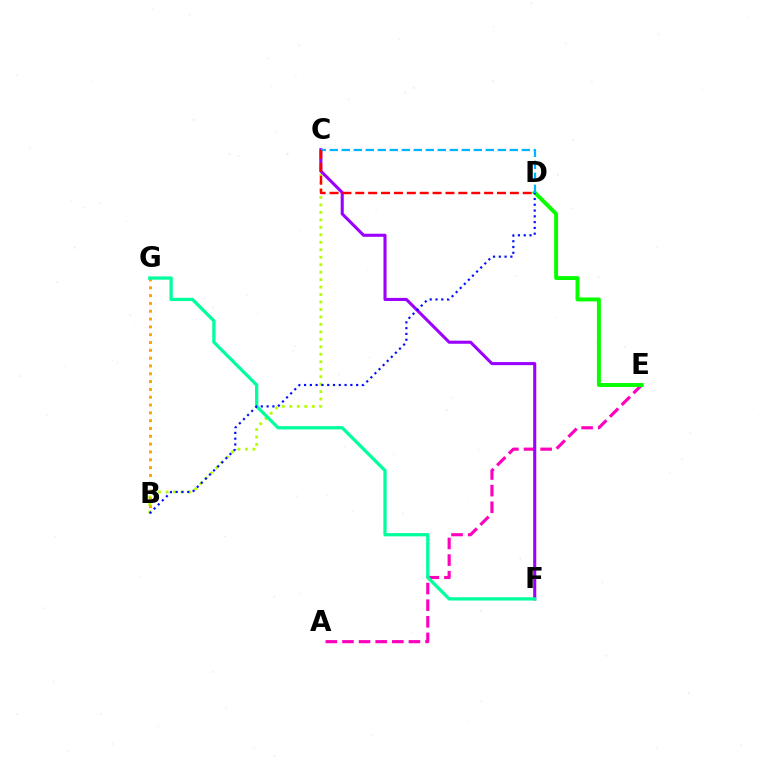{('B', 'C'): [{'color': '#b3ff00', 'line_style': 'dotted', 'thickness': 2.03}], ('A', 'E'): [{'color': '#ff00bd', 'line_style': 'dashed', 'thickness': 2.26}], ('B', 'G'): [{'color': '#ffa500', 'line_style': 'dotted', 'thickness': 2.12}], ('C', 'F'): [{'color': '#9b00ff', 'line_style': 'solid', 'thickness': 2.21}], ('F', 'G'): [{'color': '#00ff9d', 'line_style': 'solid', 'thickness': 2.35}], ('D', 'E'): [{'color': '#08ff00', 'line_style': 'solid', 'thickness': 2.84}], ('B', 'D'): [{'color': '#0010ff', 'line_style': 'dotted', 'thickness': 1.57}], ('C', 'D'): [{'color': '#00b5ff', 'line_style': 'dashed', 'thickness': 1.63}, {'color': '#ff0000', 'line_style': 'dashed', 'thickness': 1.75}]}